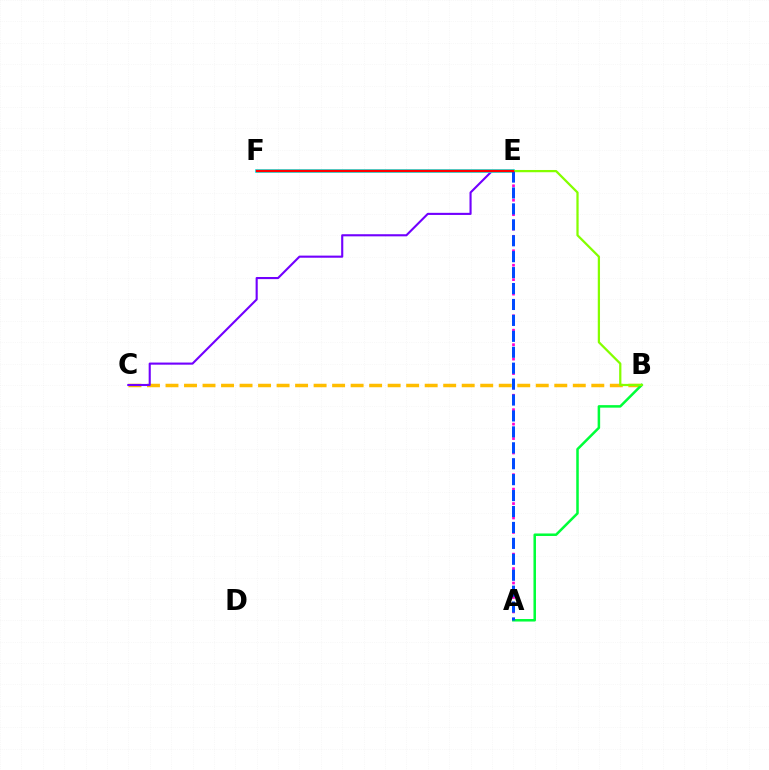{('A', 'E'): [{'color': '#ff00cf', 'line_style': 'dotted', 'thickness': 1.96}, {'color': '#004bff', 'line_style': 'dashed', 'thickness': 2.16}], ('B', 'C'): [{'color': '#ffbd00', 'line_style': 'dashed', 'thickness': 2.52}], ('A', 'B'): [{'color': '#00ff39', 'line_style': 'solid', 'thickness': 1.81}], ('C', 'E'): [{'color': '#7200ff', 'line_style': 'solid', 'thickness': 1.52}], ('E', 'F'): [{'color': '#00fff6', 'line_style': 'solid', 'thickness': 2.68}, {'color': '#ff0000', 'line_style': 'solid', 'thickness': 1.76}], ('B', 'E'): [{'color': '#84ff00', 'line_style': 'solid', 'thickness': 1.62}]}